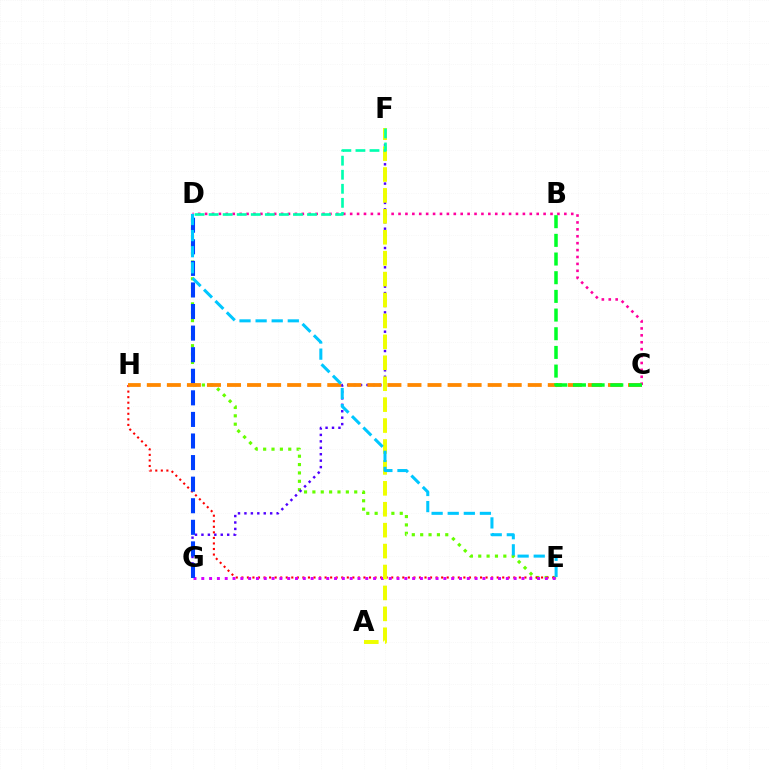{('D', 'E'): [{'color': '#66ff00', 'line_style': 'dotted', 'thickness': 2.27}, {'color': '#00c7ff', 'line_style': 'dashed', 'thickness': 2.19}], ('F', 'G'): [{'color': '#4f00ff', 'line_style': 'dotted', 'thickness': 1.75}], ('E', 'H'): [{'color': '#ff0000', 'line_style': 'dotted', 'thickness': 1.51}], ('E', 'G'): [{'color': '#d600ff', 'line_style': 'dotted', 'thickness': 2.12}], ('D', 'G'): [{'color': '#003fff', 'line_style': 'dashed', 'thickness': 2.93}], ('C', 'H'): [{'color': '#ff8800', 'line_style': 'dashed', 'thickness': 2.72}], ('C', 'D'): [{'color': '#ff00a0', 'line_style': 'dotted', 'thickness': 1.88}], ('A', 'F'): [{'color': '#eeff00', 'line_style': 'dashed', 'thickness': 2.84}], ('B', 'C'): [{'color': '#00ff27', 'line_style': 'dashed', 'thickness': 2.54}], ('D', 'F'): [{'color': '#00ffaf', 'line_style': 'dashed', 'thickness': 1.91}]}